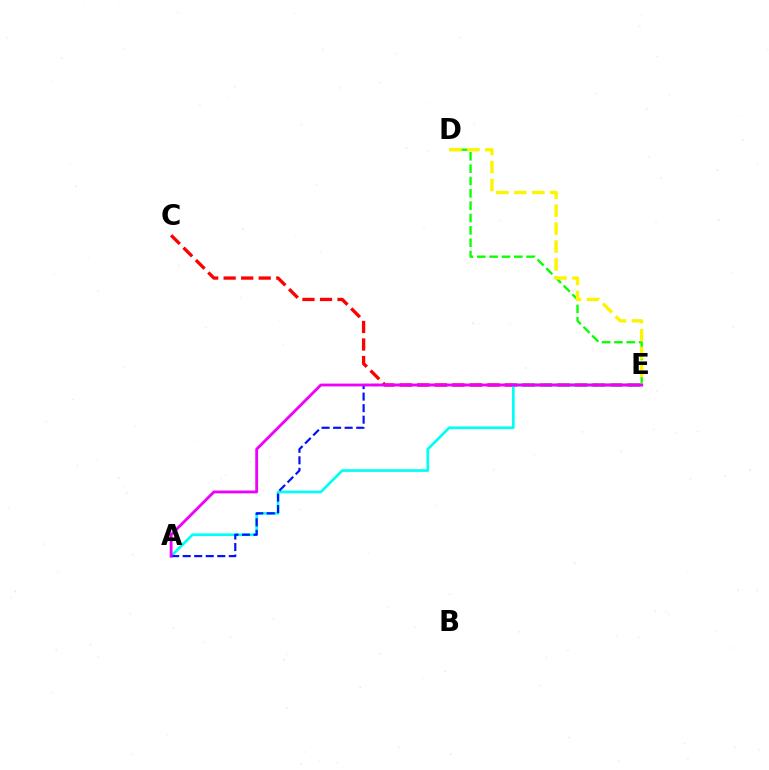{('D', 'E'): [{'color': '#08ff00', 'line_style': 'dashed', 'thickness': 1.68}, {'color': '#fcf500', 'line_style': 'dashed', 'thickness': 2.44}], ('C', 'E'): [{'color': '#ff0000', 'line_style': 'dashed', 'thickness': 2.38}], ('A', 'E'): [{'color': '#00fff6', 'line_style': 'solid', 'thickness': 1.94}, {'color': '#0010ff', 'line_style': 'dashed', 'thickness': 1.57}, {'color': '#ee00ff', 'line_style': 'solid', 'thickness': 2.04}]}